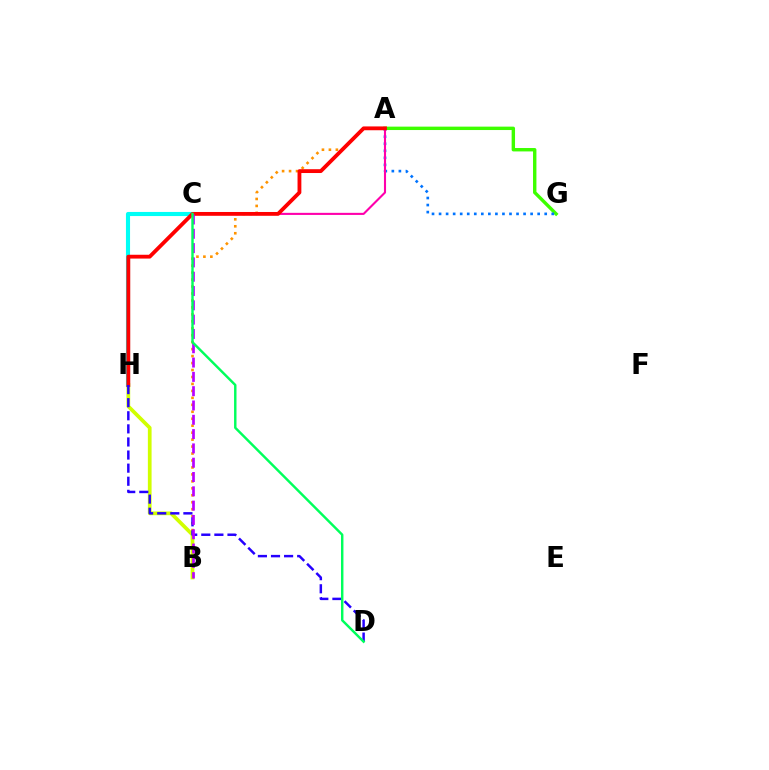{('A', 'B'): [{'color': '#ff9400', 'line_style': 'dotted', 'thickness': 1.89}], ('A', 'G'): [{'color': '#3dff00', 'line_style': 'solid', 'thickness': 2.45}, {'color': '#0074ff', 'line_style': 'dotted', 'thickness': 1.91}], ('A', 'C'): [{'color': '#ff00ac', 'line_style': 'solid', 'thickness': 1.51}], ('B', 'H'): [{'color': '#d1ff00', 'line_style': 'solid', 'thickness': 2.68}], ('C', 'H'): [{'color': '#00fff6', 'line_style': 'solid', 'thickness': 2.96}], ('A', 'H'): [{'color': '#ff0000', 'line_style': 'solid', 'thickness': 2.75}], ('D', 'H'): [{'color': '#2500ff', 'line_style': 'dashed', 'thickness': 1.78}], ('B', 'C'): [{'color': '#b900ff', 'line_style': 'dashed', 'thickness': 1.94}], ('C', 'D'): [{'color': '#00ff5c', 'line_style': 'solid', 'thickness': 1.75}]}